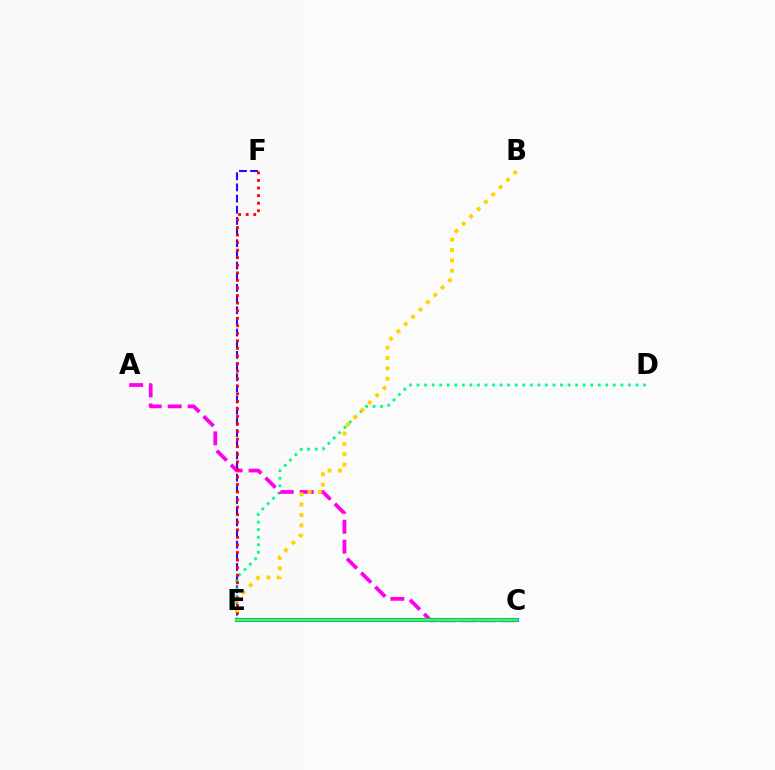{('E', 'F'): [{'color': '#3700ff', 'line_style': 'dashed', 'thickness': 1.52}, {'color': '#ff0000', 'line_style': 'dotted', 'thickness': 2.05}], ('D', 'E'): [{'color': '#00ff86', 'line_style': 'dotted', 'thickness': 2.05}], ('A', 'C'): [{'color': '#ff00ed', 'line_style': 'dashed', 'thickness': 2.71}], ('C', 'E'): [{'color': '#009eff', 'line_style': 'solid', 'thickness': 2.99}, {'color': '#4fff00', 'line_style': 'solid', 'thickness': 1.7}], ('B', 'E'): [{'color': '#ffd500', 'line_style': 'dotted', 'thickness': 2.82}]}